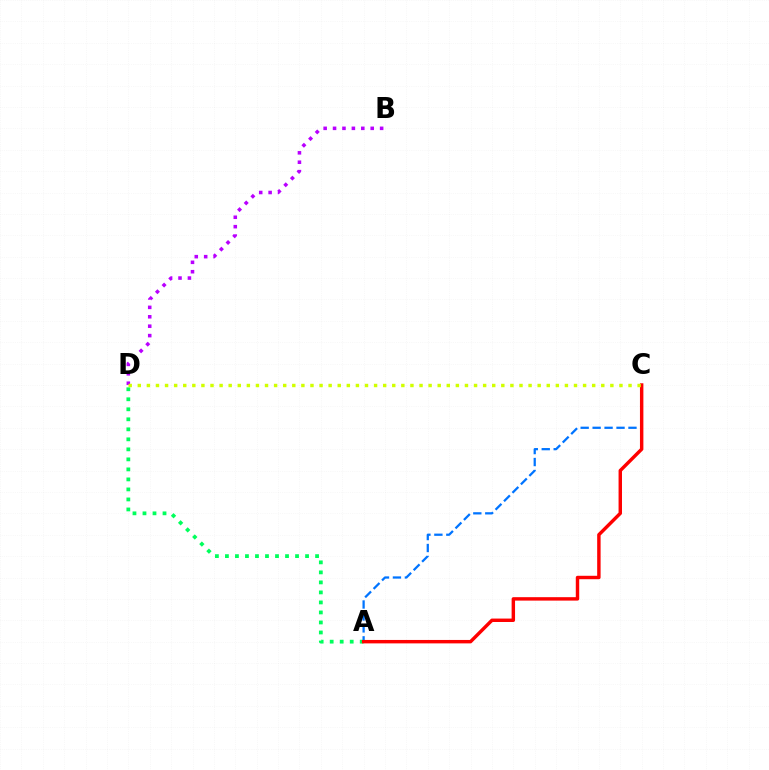{('B', 'D'): [{'color': '#b900ff', 'line_style': 'dotted', 'thickness': 2.56}], ('A', 'C'): [{'color': '#0074ff', 'line_style': 'dashed', 'thickness': 1.62}, {'color': '#ff0000', 'line_style': 'solid', 'thickness': 2.47}], ('A', 'D'): [{'color': '#00ff5c', 'line_style': 'dotted', 'thickness': 2.72}], ('C', 'D'): [{'color': '#d1ff00', 'line_style': 'dotted', 'thickness': 2.47}]}